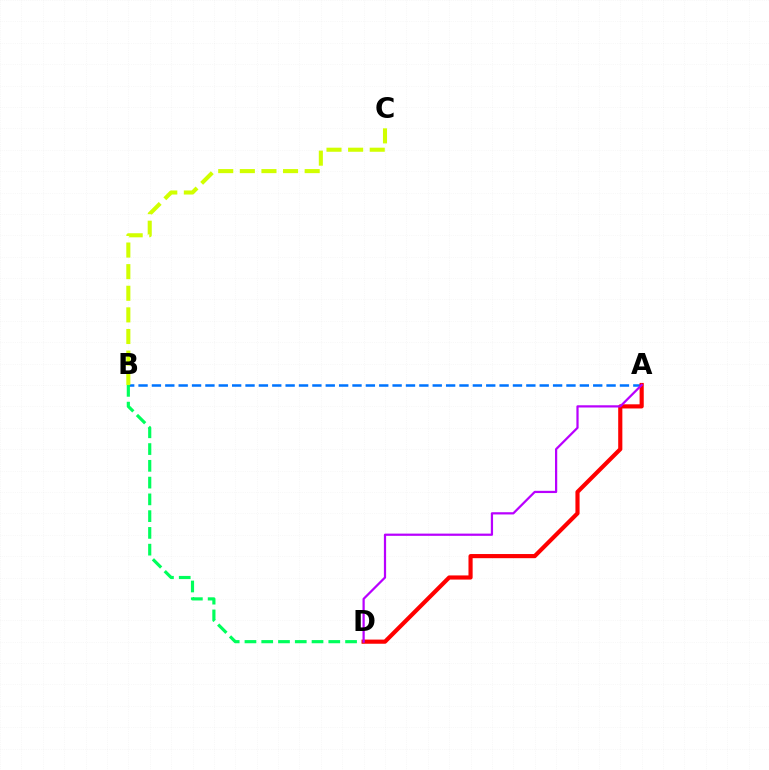{('A', 'B'): [{'color': '#0074ff', 'line_style': 'dashed', 'thickness': 1.82}], ('B', 'D'): [{'color': '#00ff5c', 'line_style': 'dashed', 'thickness': 2.28}], ('B', 'C'): [{'color': '#d1ff00', 'line_style': 'dashed', 'thickness': 2.94}], ('A', 'D'): [{'color': '#ff0000', 'line_style': 'solid', 'thickness': 2.99}, {'color': '#b900ff', 'line_style': 'solid', 'thickness': 1.61}]}